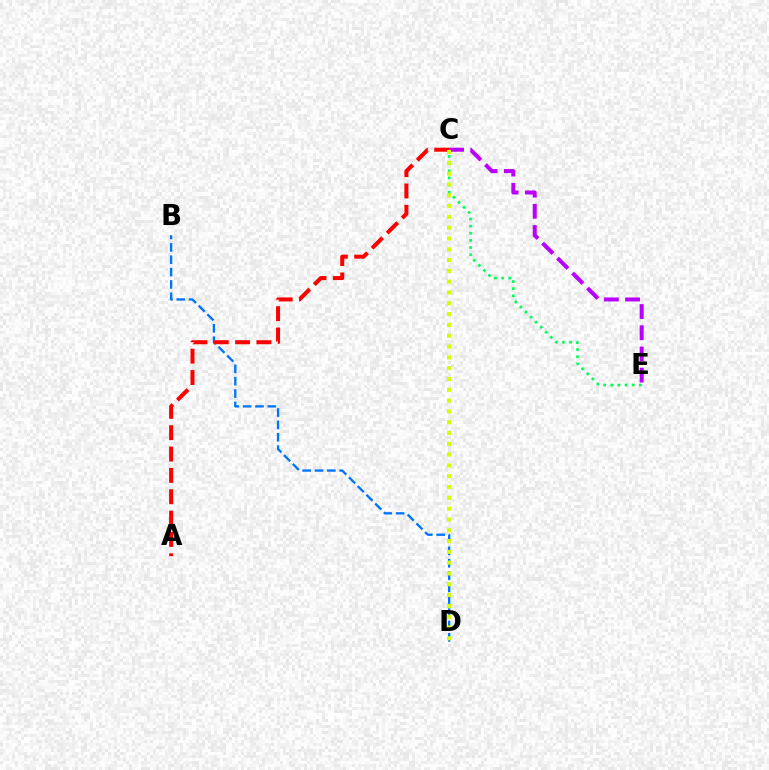{('C', 'E'): [{'color': '#b900ff', 'line_style': 'dashed', 'thickness': 2.88}, {'color': '#00ff5c', 'line_style': 'dotted', 'thickness': 1.94}], ('B', 'D'): [{'color': '#0074ff', 'line_style': 'dashed', 'thickness': 1.68}], ('A', 'C'): [{'color': '#ff0000', 'line_style': 'dashed', 'thickness': 2.9}], ('C', 'D'): [{'color': '#d1ff00', 'line_style': 'dotted', 'thickness': 2.94}]}